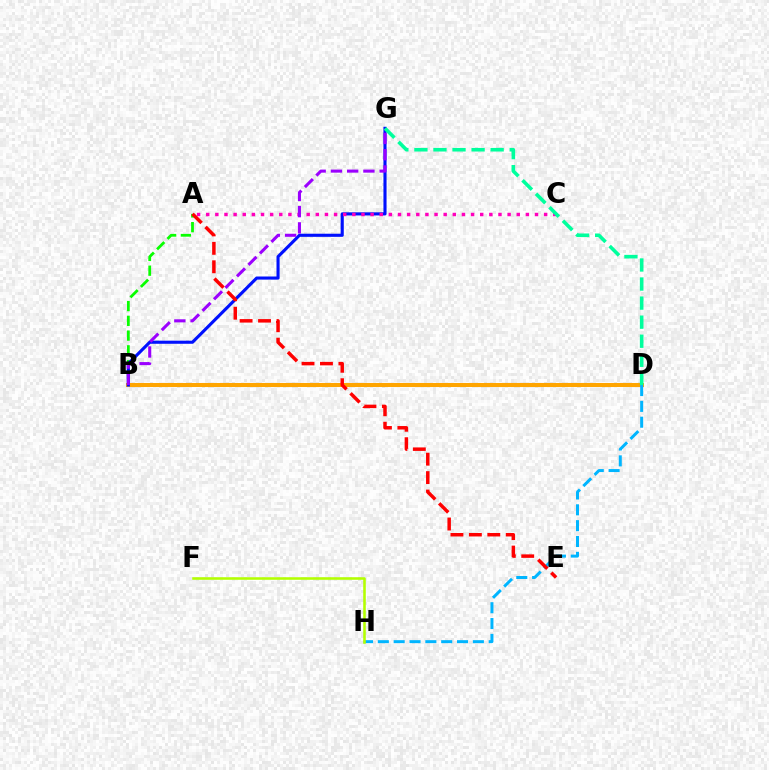{('B', 'D'): [{'color': '#ffa500', 'line_style': 'solid', 'thickness': 2.91}], ('D', 'H'): [{'color': '#00b5ff', 'line_style': 'dashed', 'thickness': 2.15}], ('A', 'B'): [{'color': '#08ff00', 'line_style': 'dashed', 'thickness': 2.0}], ('F', 'H'): [{'color': '#b3ff00', 'line_style': 'solid', 'thickness': 1.85}], ('B', 'G'): [{'color': '#0010ff', 'line_style': 'solid', 'thickness': 2.24}, {'color': '#9b00ff', 'line_style': 'dashed', 'thickness': 2.21}], ('A', 'C'): [{'color': '#ff00bd', 'line_style': 'dotted', 'thickness': 2.48}], ('D', 'G'): [{'color': '#00ff9d', 'line_style': 'dashed', 'thickness': 2.59}], ('A', 'E'): [{'color': '#ff0000', 'line_style': 'dashed', 'thickness': 2.5}]}